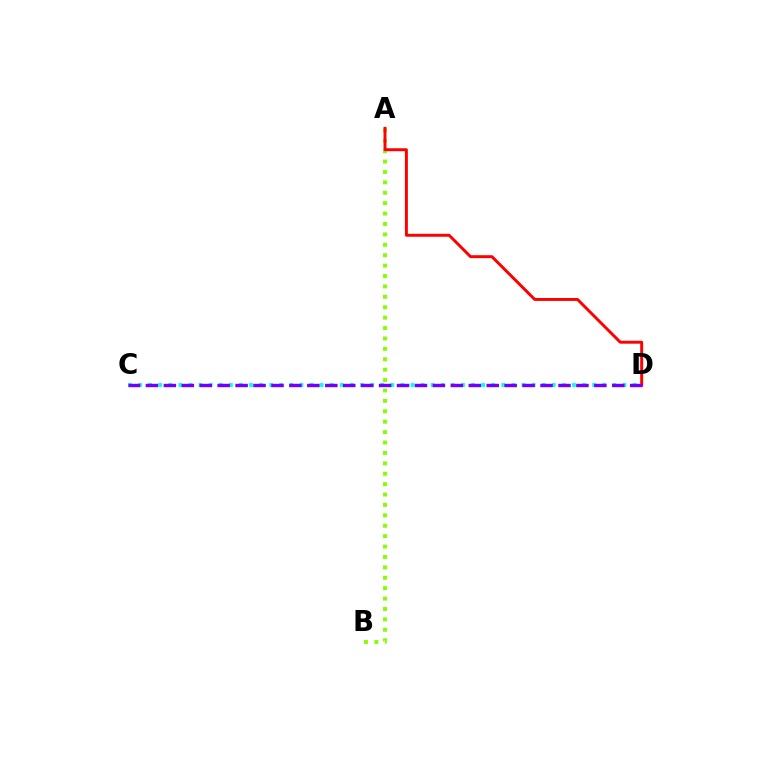{('A', 'B'): [{'color': '#84ff00', 'line_style': 'dotted', 'thickness': 2.83}], ('A', 'D'): [{'color': '#ff0000', 'line_style': 'solid', 'thickness': 2.12}], ('C', 'D'): [{'color': '#00fff6', 'line_style': 'dotted', 'thickness': 2.74}, {'color': '#7200ff', 'line_style': 'dashed', 'thickness': 2.44}]}